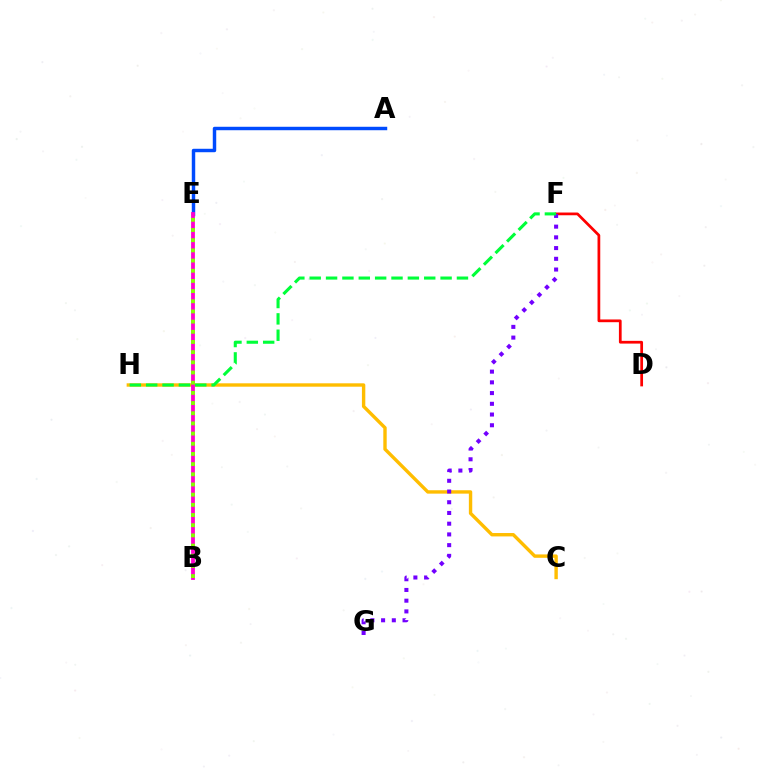{('C', 'H'): [{'color': '#ffbd00', 'line_style': 'solid', 'thickness': 2.44}], ('B', 'E'): [{'color': '#00fff6', 'line_style': 'dotted', 'thickness': 1.55}, {'color': '#ff00cf', 'line_style': 'solid', 'thickness': 2.73}, {'color': '#84ff00', 'line_style': 'dotted', 'thickness': 2.77}], ('D', 'F'): [{'color': '#ff0000', 'line_style': 'solid', 'thickness': 1.97}], ('F', 'G'): [{'color': '#7200ff', 'line_style': 'dotted', 'thickness': 2.91}], ('A', 'E'): [{'color': '#004bff', 'line_style': 'solid', 'thickness': 2.48}], ('F', 'H'): [{'color': '#00ff39', 'line_style': 'dashed', 'thickness': 2.22}]}